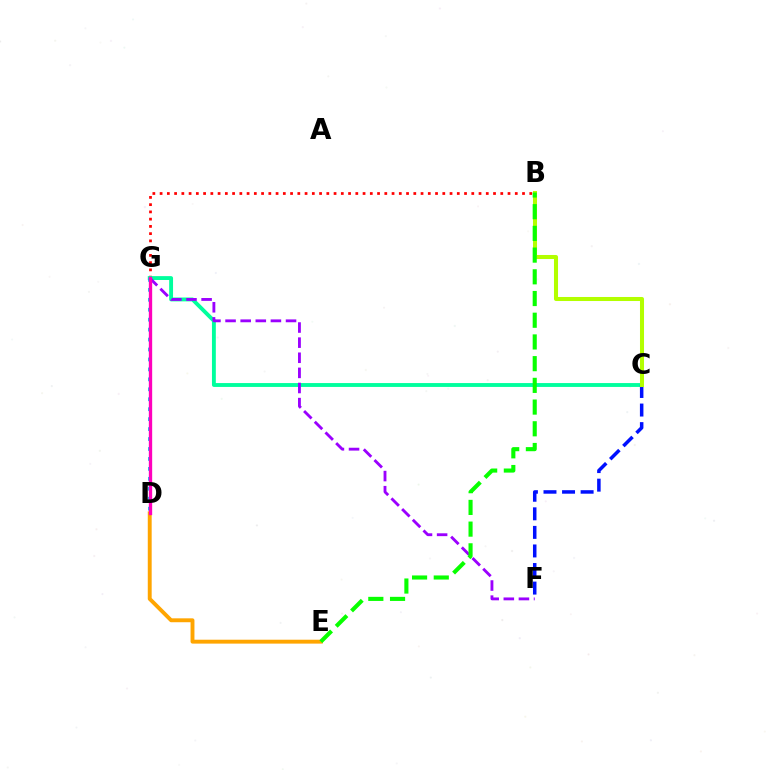{('B', 'G'): [{'color': '#ff0000', 'line_style': 'dotted', 'thickness': 1.97}], ('C', 'G'): [{'color': '#00ff9d', 'line_style': 'solid', 'thickness': 2.78}], ('C', 'F'): [{'color': '#0010ff', 'line_style': 'dashed', 'thickness': 2.52}], ('B', 'C'): [{'color': '#b3ff00', 'line_style': 'solid', 'thickness': 2.91}], ('D', 'G'): [{'color': '#00b5ff', 'line_style': 'dotted', 'thickness': 2.7}, {'color': '#ff00bd', 'line_style': 'solid', 'thickness': 2.39}], ('F', 'G'): [{'color': '#9b00ff', 'line_style': 'dashed', 'thickness': 2.05}], ('D', 'E'): [{'color': '#ffa500', 'line_style': 'solid', 'thickness': 2.81}], ('B', 'E'): [{'color': '#08ff00', 'line_style': 'dashed', 'thickness': 2.95}]}